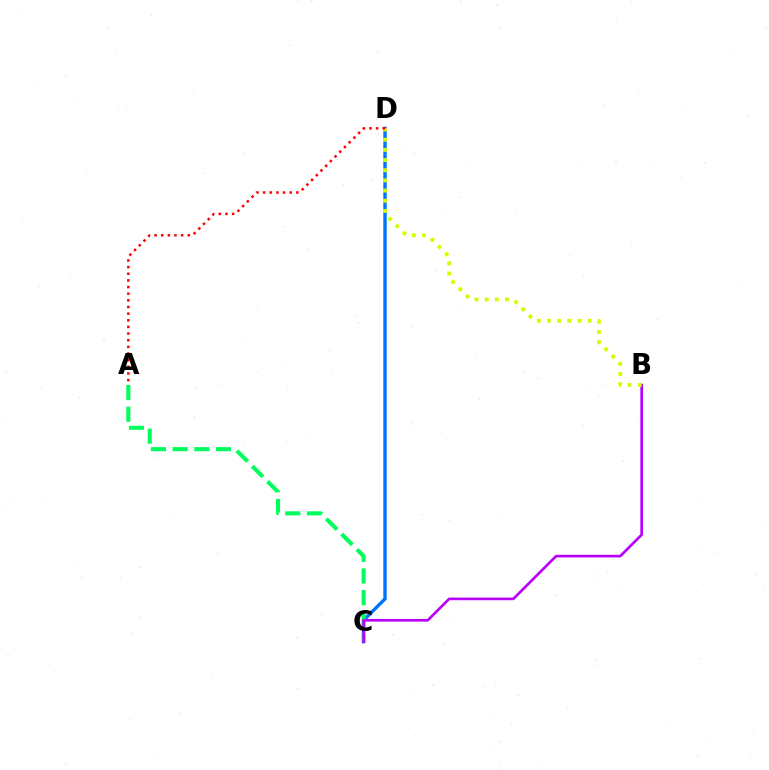{('C', 'D'): [{'color': '#0074ff', 'line_style': 'solid', 'thickness': 2.45}], ('A', 'C'): [{'color': '#00ff5c', 'line_style': 'dashed', 'thickness': 2.95}], ('B', 'C'): [{'color': '#b900ff', 'line_style': 'solid', 'thickness': 1.91}], ('B', 'D'): [{'color': '#d1ff00', 'line_style': 'dotted', 'thickness': 2.76}], ('A', 'D'): [{'color': '#ff0000', 'line_style': 'dotted', 'thickness': 1.81}]}